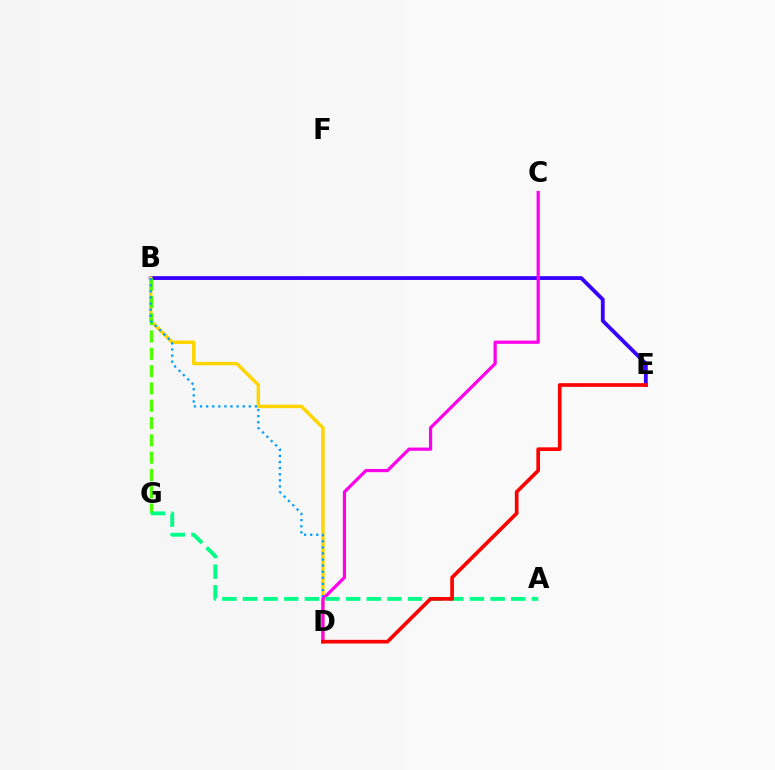{('B', 'E'): [{'color': '#3700ff', 'line_style': 'solid', 'thickness': 2.74}], ('B', 'D'): [{'color': '#ffd500', 'line_style': 'solid', 'thickness': 2.48}, {'color': '#009eff', 'line_style': 'dotted', 'thickness': 1.66}], ('B', 'G'): [{'color': '#4fff00', 'line_style': 'dashed', 'thickness': 2.35}], ('C', 'D'): [{'color': '#ff00ed', 'line_style': 'solid', 'thickness': 2.32}], ('A', 'G'): [{'color': '#00ff86', 'line_style': 'dashed', 'thickness': 2.8}], ('D', 'E'): [{'color': '#ff0000', 'line_style': 'solid', 'thickness': 2.64}]}